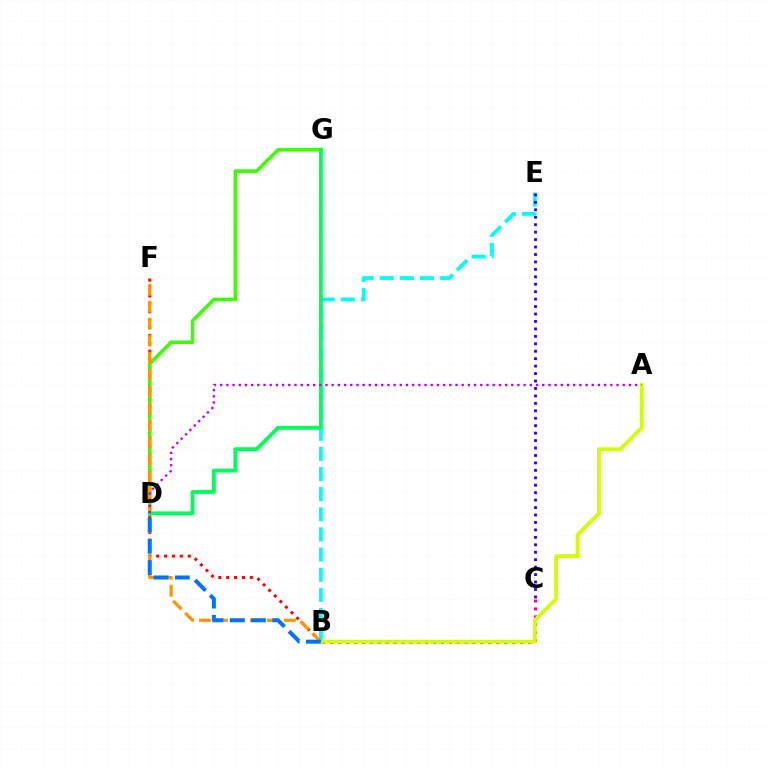{('B', 'F'): [{'color': '#ff0000', 'line_style': 'dotted', 'thickness': 2.14}, {'color': '#ff9400', 'line_style': 'dashed', 'thickness': 2.3}], ('D', 'G'): [{'color': '#3dff00', 'line_style': 'solid', 'thickness': 2.57}, {'color': '#00ff5c', 'line_style': 'solid', 'thickness': 2.79}], ('B', 'C'): [{'color': '#ff00ac', 'line_style': 'dotted', 'thickness': 2.15}], ('B', 'E'): [{'color': '#00fff6', 'line_style': 'dashed', 'thickness': 2.74}], ('A', 'B'): [{'color': '#d1ff00', 'line_style': 'solid', 'thickness': 2.73}], ('C', 'E'): [{'color': '#2500ff', 'line_style': 'dotted', 'thickness': 2.02}], ('B', 'D'): [{'color': '#0074ff', 'line_style': 'dashed', 'thickness': 2.89}], ('A', 'D'): [{'color': '#b900ff', 'line_style': 'dotted', 'thickness': 1.68}]}